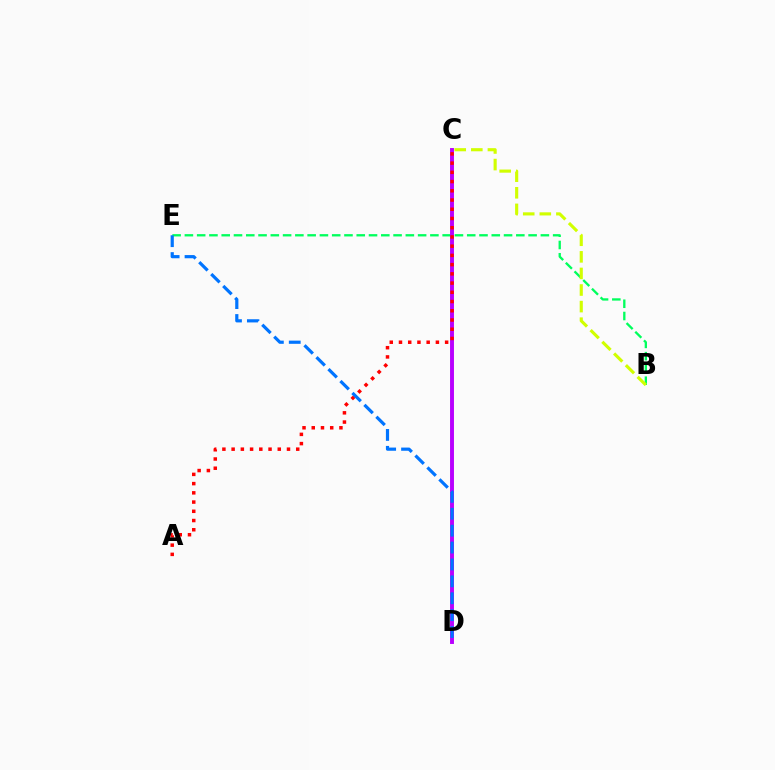{('B', 'E'): [{'color': '#00ff5c', 'line_style': 'dashed', 'thickness': 1.67}], ('C', 'D'): [{'color': '#b900ff', 'line_style': 'solid', 'thickness': 2.82}], ('A', 'C'): [{'color': '#ff0000', 'line_style': 'dotted', 'thickness': 2.51}], ('D', 'E'): [{'color': '#0074ff', 'line_style': 'dashed', 'thickness': 2.3}], ('B', 'C'): [{'color': '#d1ff00', 'line_style': 'dashed', 'thickness': 2.25}]}